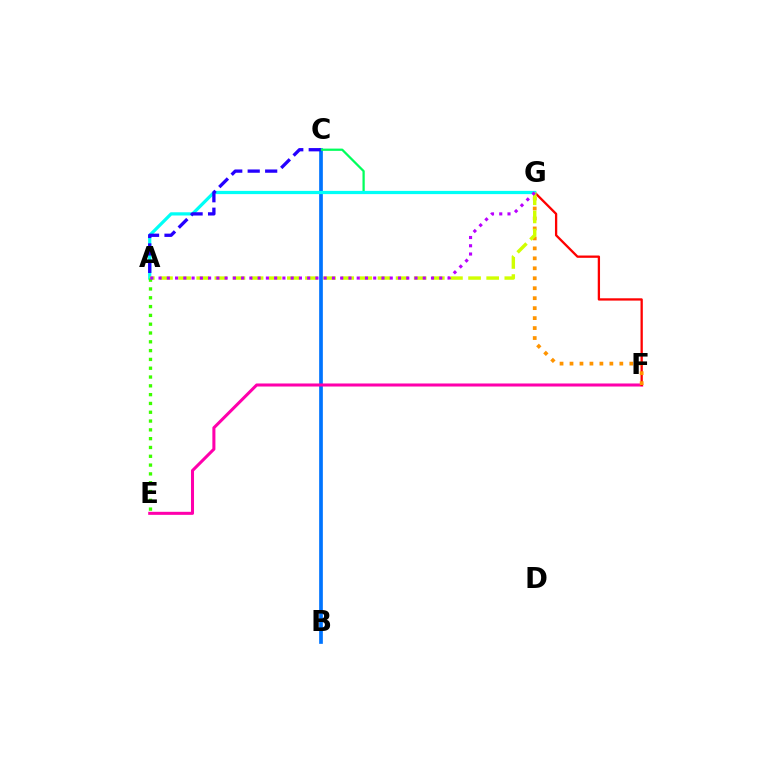{('B', 'C'): [{'color': '#0074ff', 'line_style': 'solid', 'thickness': 2.66}], ('E', 'F'): [{'color': '#ff00ac', 'line_style': 'solid', 'thickness': 2.19}], ('C', 'G'): [{'color': '#00ff5c', 'line_style': 'solid', 'thickness': 1.63}], ('F', 'G'): [{'color': '#ff0000', 'line_style': 'solid', 'thickness': 1.66}, {'color': '#ff9400', 'line_style': 'dotted', 'thickness': 2.71}], ('A', 'G'): [{'color': '#00fff6', 'line_style': 'solid', 'thickness': 2.32}, {'color': '#d1ff00', 'line_style': 'dashed', 'thickness': 2.46}, {'color': '#b900ff', 'line_style': 'dotted', 'thickness': 2.24}], ('A', 'E'): [{'color': '#3dff00', 'line_style': 'dotted', 'thickness': 2.39}], ('A', 'C'): [{'color': '#2500ff', 'line_style': 'dashed', 'thickness': 2.37}]}